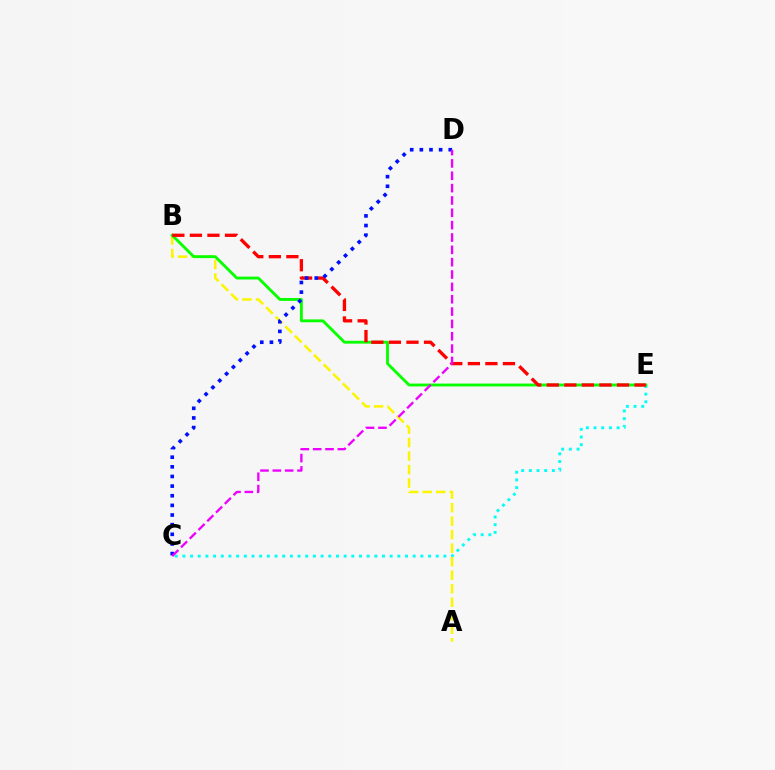{('C', 'E'): [{'color': '#00fff6', 'line_style': 'dotted', 'thickness': 2.09}], ('A', 'B'): [{'color': '#fcf500', 'line_style': 'dashed', 'thickness': 1.84}], ('B', 'E'): [{'color': '#08ff00', 'line_style': 'solid', 'thickness': 2.06}, {'color': '#ff0000', 'line_style': 'dashed', 'thickness': 2.38}], ('C', 'D'): [{'color': '#0010ff', 'line_style': 'dotted', 'thickness': 2.62}, {'color': '#ee00ff', 'line_style': 'dashed', 'thickness': 1.68}]}